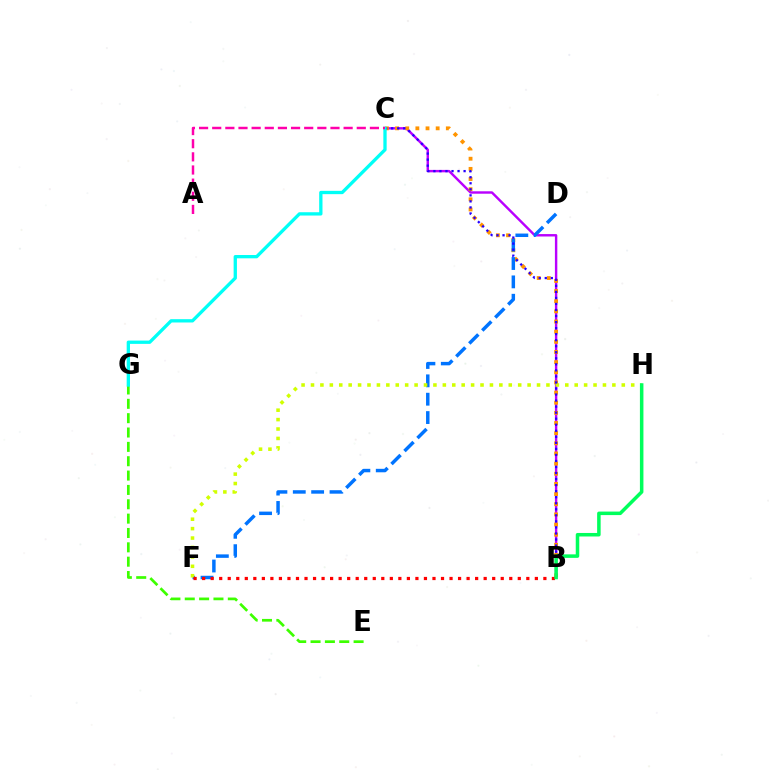{('B', 'C'): [{'color': '#b900ff', 'line_style': 'solid', 'thickness': 1.74}, {'color': '#ff9400', 'line_style': 'dotted', 'thickness': 2.76}, {'color': '#2500ff', 'line_style': 'dotted', 'thickness': 1.64}], ('E', 'G'): [{'color': '#3dff00', 'line_style': 'dashed', 'thickness': 1.95}], ('D', 'F'): [{'color': '#0074ff', 'line_style': 'dashed', 'thickness': 2.49}], ('F', 'H'): [{'color': '#d1ff00', 'line_style': 'dotted', 'thickness': 2.56}], ('B', 'F'): [{'color': '#ff0000', 'line_style': 'dotted', 'thickness': 2.32}], ('C', 'G'): [{'color': '#00fff6', 'line_style': 'solid', 'thickness': 2.38}], ('A', 'C'): [{'color': '#ff00ac', 'line_style': 'dashed', 'thickness': 1.79}], ('B', 'H'): [{'color': '#00ff5c', 'line_style': 'solid', 'thickness': 2.53}]}